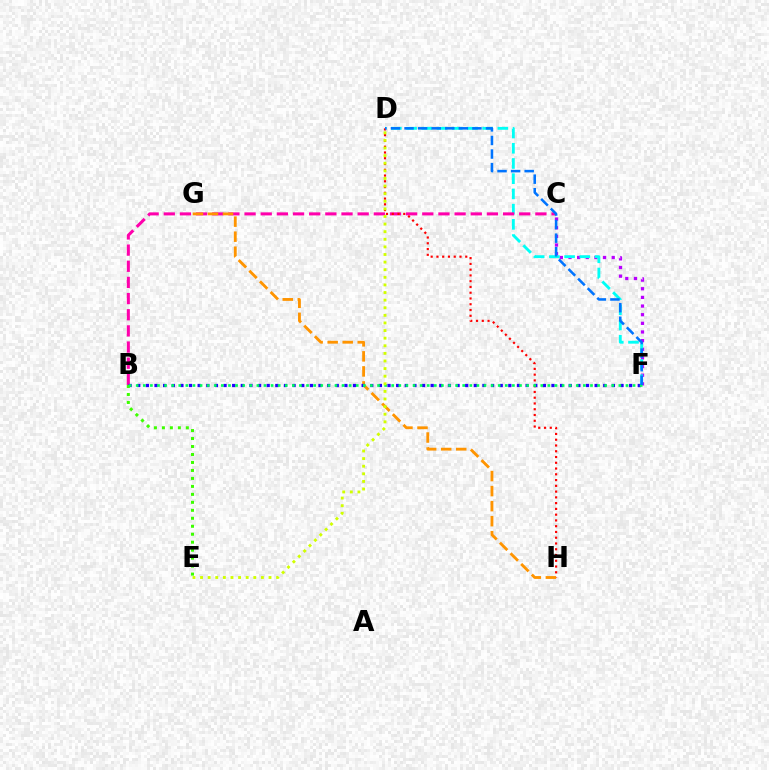{('C', 'F'): [{'color': '#b900ff', 'line_style': 'dotted', 'thickness': 2.35}], ('D', 'F'): [{'color': '#00fff6', 'line_style': 'dashed', 'thickness': 2.07}, {'color': '#0074ff', 'line_style': 'dashed', 'thickness': 1.84}], ('B', 'C'): [{'color': '#ff00ac', 'line_style': 'dashed', 'thickness': 2.19}], ('D', 'H'): [{'color': '#ff0000', 'line_style': 'dotted', 'thickness': 1.57}], ('G', 'H'): [{'color': '#ff9400', 'line_style': 'dashed', 'thickness': 2.04}], ('B', 'F'): [{'color': '#2500ff', 'line_style': 'dotted', 'thickness': 2.34}, {'color': '#00ff5c', 'line_style': 'dotted', 'thickness': 1.93}], ('B', 'E'): [{'color': '#3dff00', 'line_style': 'dotted', 'thickness': 2.17}], ('D', 'E'): [{'color': '#d1ff00', 'line_style': 'dotted', 'thickness': 2.07}]}